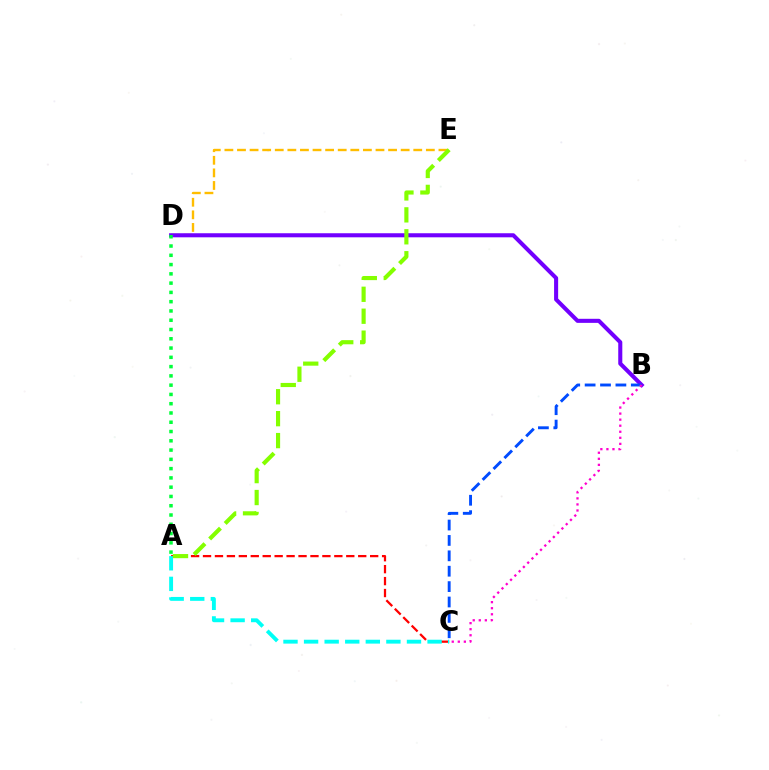{('D', 'E'): [{'color': '#ffbd00', 'line_style': 'dashed', 'thickness': 1.71}], ('A', 'C'): [{'color': '#ff0000', 'line_style': 'dashed', 'thickness': 1.62}, {'color': '#00fff6', 'line_style': 'dashed', 'thickness': 2.8}], ('B', 'D'): [{'color': '#7200ff', 'line_style': 'solid', 'thickness': 2.93}], ('A', 'D'): [{'color': '#00ff39', 'line_style': 'dotted', 'thickness': 2.52}], ('A', 'E'): [{'color': '#84ff00', 'line_style': 'dashed', 'thickness': 2.98}], ('B', 'C'): [{'color': '#004bff', 'line_style': 'dashed', 'thickness': 2.09}, {'color': '#ff00cf', 'line_style': 'dotted', 'thickness': 1.64}]}